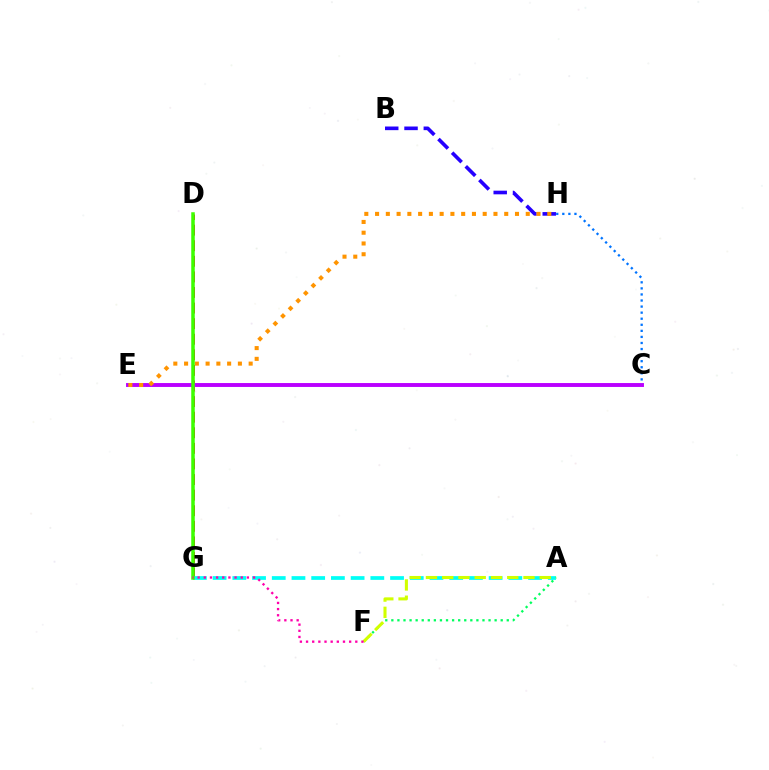{('D', 'G'): [{'color': '#ff0000', 'line_style': 'dashed', 'thickness': 2.12}, {'color': '#3dff00', 'line_style': 'solid', 'thickness': 2.52}], ('C', 'H'): [{'color': '#0074ff', 'line_style': 'dotted', 'thickness': 1.65}], ('C', 'E'): [{'color': '#b900ff', 'line_style': 'solid', 'thickness': 2.81}], ('A', 'G'): [{'color': '#00fff6', 'line_style': 'dashed', 'thickness': 2.68}], ('A', 'F'): [{'color': '#00ff5c', 'line_style': 'dotted', 'thickness': 1.65}, {'color': '#d1ff00', 'line_style': 'dashed', 'thickness': 2.21}], ('B', 'H'): [{'color': '#2500ff', 'line_style': 'dashed', 'thickness': 2.62}], ('E', 'H'): [{'color': '#ff9400', 'line_style': 'dotted', 'thickness': 2.92}], ('F', 'G'): [{'color': '#ff00ac', 'line_style': 'dotted', 'thickness': 1.67}]}